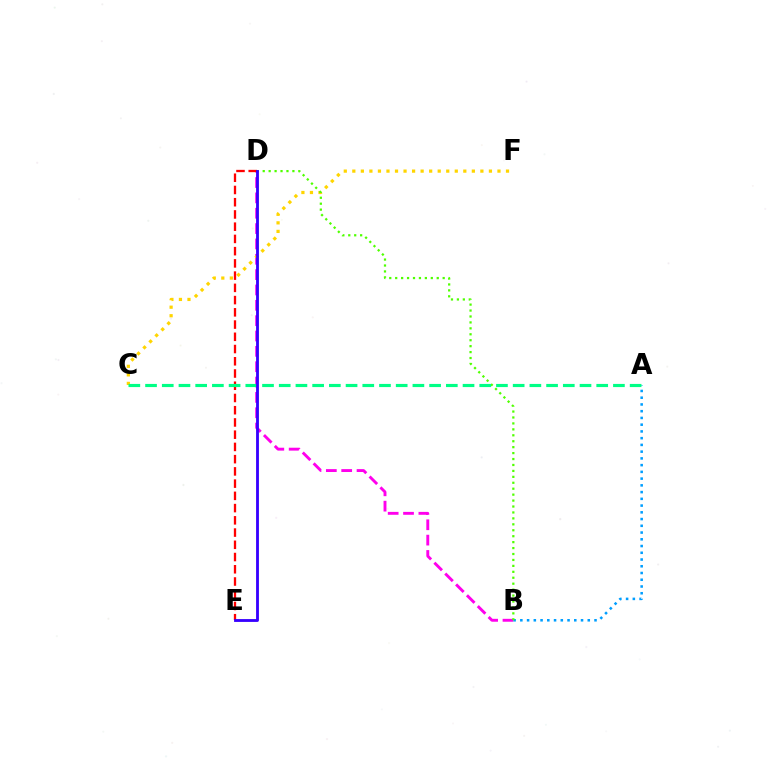{('B', 'D'): [{'color': '#ff00ed', 'line_style': 'dashed', 'thickness': 2.08}, {'color': '#4fff00', 'line_style': 'dotted', 'thickness': 1.61}], ('C', 'F'): [{'color': '#ffd500', 'line_style': 'dotted', 'thickness': 2.32}], ('A', 'B'): [{'color': '#009eff', 'line_style': 'dotted', 'thickness': 1.83}], ('D', 'E'): [{'color': '#ff0000', 'line_style': 'dashed', 'thickness': 1.66}, {'color': '#3700ff', 'line_style': 'solid', 'thickness': 2.04}], ('A', 'C'): [{'color': '#00ff86', 'line_style': 'dashed', 'thickness': 2.27}]}